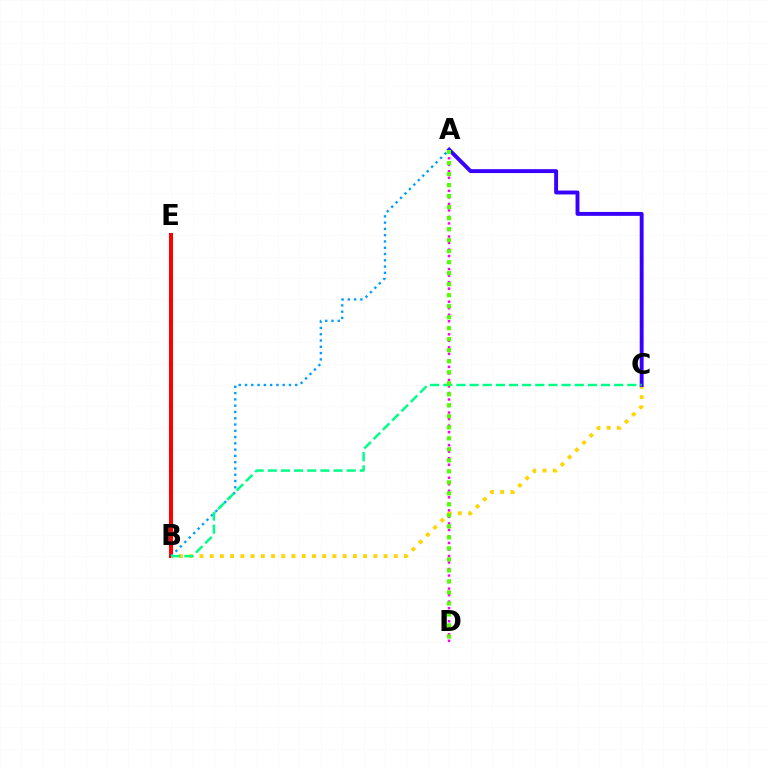{('B', 'E'): [{'color': '#ff0000', 'line_style': 'solid', 'thickness': 2.89}], ('B', 'C'): [{'color': '#ffd500', 'line_style': 'dotted', 'thickness': 2.78}, {'color': '#00ff86', 'line_style': 'dashed', 'thickness': 1.79}], ('A', 'C'): [{'color': '#3700ff', 'line_style': 'solid', 'thickness': 2.81}], ('A', 'B'): [{'color': '#009eff', 'line_style': 'dotted', 'thickness': 1.71}], ('A', 'D'): [{'color': '#ff00ed', 'line_style': 'dotted', 'thickness': 1.77}, {'color': '#4fff00', 'line_style': 'dotted', 'thickness': 2.99}]}